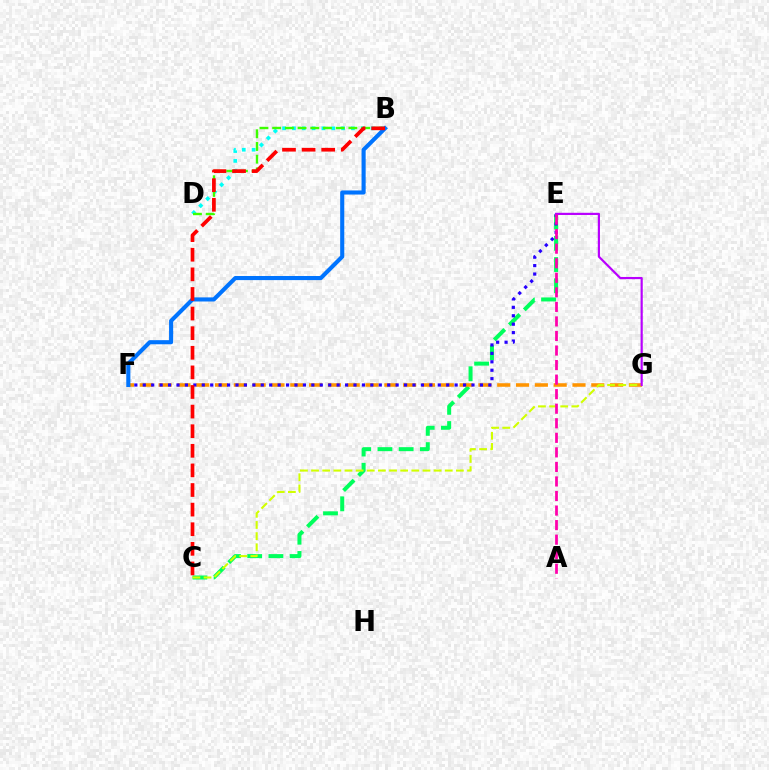{('C', 'E'): [{'color': '#00ff5c', 'line_style': 'dashed', 'thickness': 2.88}], ('B', 'D'): [{'color': '#00fff6', 'line_style': 'dotted', 'thickness': 2.67}, {'color': '#3dff00', 'line_style': 'dashed', 'thickness': 1.73}], ('F', 'G'): [{'color': '#ff9400', 'line_style': 'dashed', 'thickness': 2.56}], ('C', 'G'): [{'color': '#d1ff00', 'line_style': 'dashed', 'thickness': 1.51}], ('E', 'F'): [{'color': '#2500ff', 'line_style': 'dotted', 'thickness': 2.29}], ('E', 'G'): [{'color': '#b900ff', 'line_style': 'solid', 'thickness': 1.57}], ('A', 'E'): [{'color': '#ff00ac', 'line_style': 'dashed', 'thickness': 1.98}], ('B', 'F'): [{'color': '#0074ff', 'line_style': 'solid', 'thickness': 2.95}], ('B', 'C'): [{'color': '#ff0000', 'line_style': 'dashed', 'thickness': 2.66}]}